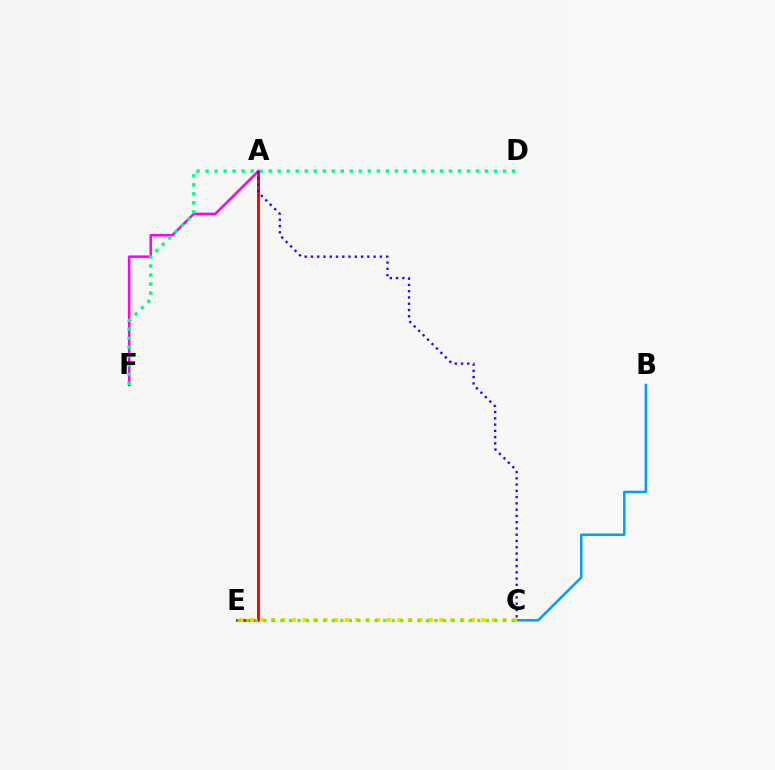{('B', 'C'): [{'color': '#009eff', 'line_style': 'solid', 'thickness': 1.8}], ('A', 'E'): [{'color': '#ff0000', 'line_style': 'solid', 'thickness': 2.1}], ('A', 'F'): [{'color': '#ff00ed', 'line_style': 'solid', 'thickness': 1.8}], ('D', 'F'): [{'color': '#00ff86', 'line_style': 'dotted', 'thickness': 2.45}], ('C', 'E'): [{'color': '#ffd500', 'line_style': 'dotted', 'thickness': 2.86}, {'color': '#4fff00', 'line_style': 'dotted', 'thickness': 2.33}], ('A', 'C'): [{'color': '#3700ff', 'line_style': 'dotted', 'thickness': 1.7}]}